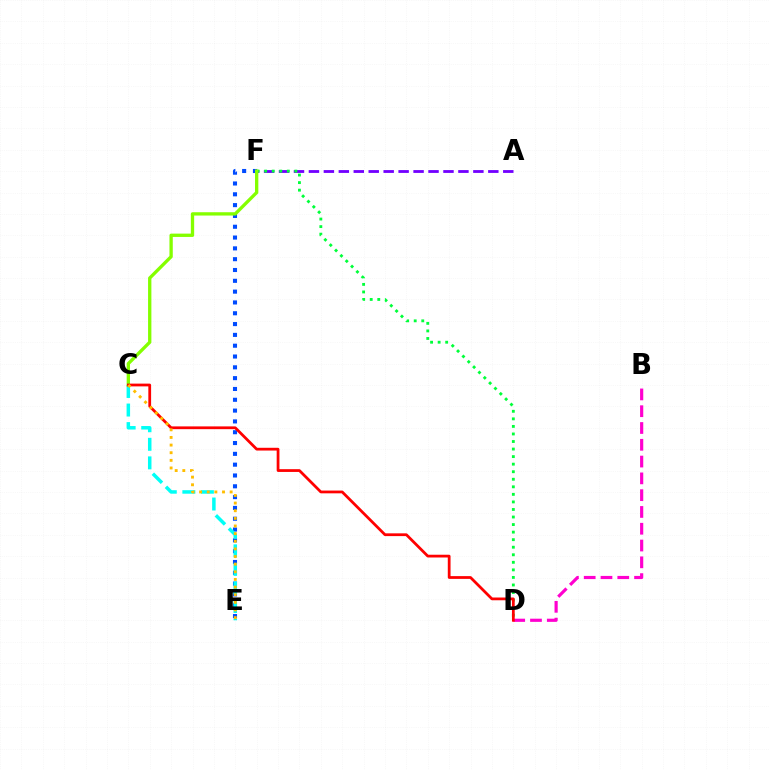{('E', 'F'): [{'color': '#004bff', 'line_style': 'dotted', 'thickness': 2.94}], ('A', 'F'): [{'color': '#7200ff', 'line_style': 'dashed', 'thickness': 2.03}], ('D', 'F'): [{'color': '#00ff39', 'line_style': 'dotted', 'thickness': 2.05}], ('B', 'D'): [{'color': '#ff00cf', 'line_style': 'dashed', 'thickness': 2.28}], ('C', 'E'): [{'color': '#00fff6', 'line_style': 'dashed', 'thickness': 2.52}, {'color': '#ffbd00', 'line_style': 'dotted', 'thickness': 2.07}], ('C', 'F'): [{'color': '#84ff00', 'line_style': 'solid', 'thickness': 2.39}], ('C', 'D'): [{'color': '#ff0000', 'line_style': 'solid', 'thickness': 1.99}]}